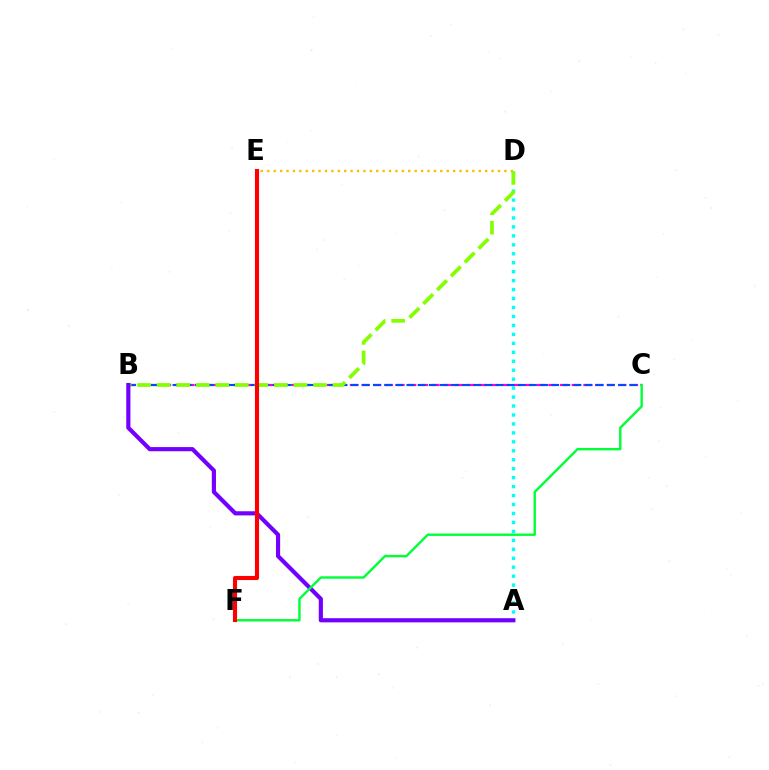{('D', 'E'): [{'color': '#ffbd00', 'line_style': 'dotted', 'thickness': 1.74}], ('A', 'D'): [{'color': '#00fff6', 'line_style': 'dotted', 'thickness': 2.43}], ('B', 'C'): [{'color': '#ff00cf', 'line_style': 'dashed', 'thickness': 1.59}, {'color': '#004bff', 'line_style': 'dashed', 'thickness': 1.51}], ('B', 'D'): [{'color': '#84ff00', 'line_style': 'dashed', 'thickness': 2.66}], ('A', 'B'): [{'color': '#7200ff', 'line_style': 'solid', 'thickness': 2.99}], ('C', 'F'): [{'color': '#00ff39', 'line_style': 'solid', 'thickness': 1.73}], ('E', 'F'): [{'color': '#ff0000', 'line_style': 'solid', 'thickness': 2.95}]}